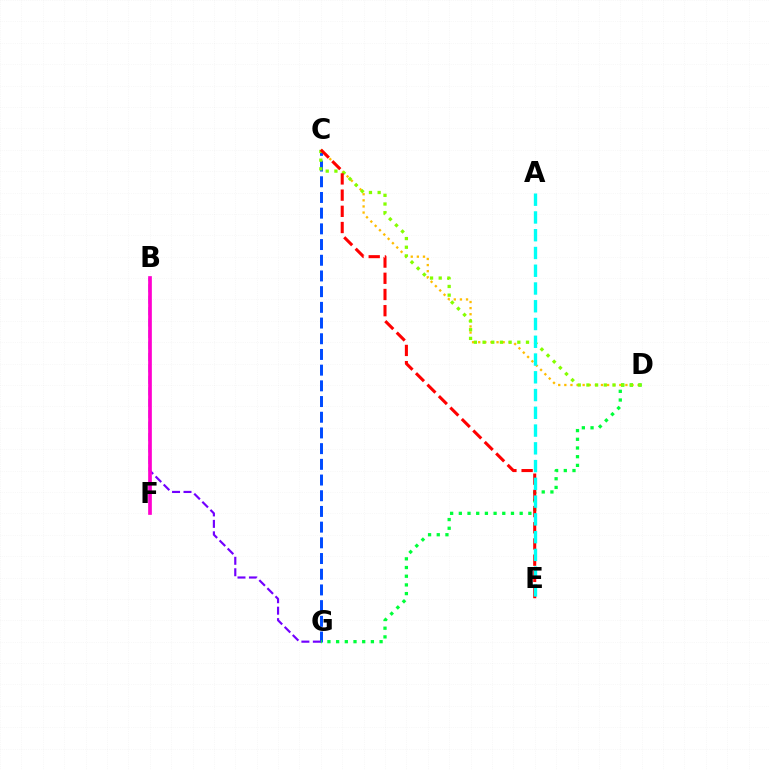{('C', 'D'): [{'color': '#ffbd00', 'line_style': 'dotted', 'thickness': 1.66}, {'color': '#84ff00', 'line_style': 'dotted', 'thickness': 2.36}], ('C', 'G'): [{'color': '#004bff', 'line_style': 'dashed', 'thickness': 2.13}], ('D', 'G'): [{'color': '#00ff39', 'line_style': 'dotted', 'thickness': 2.36}], ('C', 'E'): [{'color': '#ff0000', 'line_style': 'dashed', 'thickness': 2.2}], ('B', 'G'): [{'color': '#7200ff', 'line_style': 'dashed', 'thickness': 1.56}], ('A', 'E'): [{'color': '#00fff6', 'line_style': 'dashed', 'thickness': 2.41}], ('B', 'F'): [{'color': '#ff00cf', 'line_style': 'solid', 'thickness': 2.65}]}